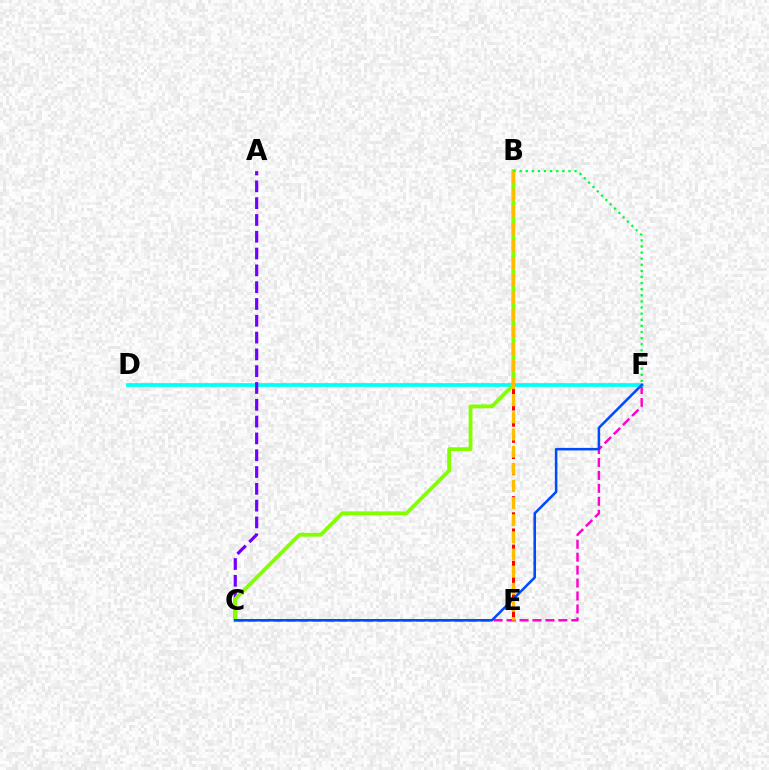{('C', 'F'): [{'color': '#ff00cf', 'line_style': 'dashed', 'thickness': 1.76}, {'color': '#004bff', 'line_style': 'solid', 'thickness': 1.83}], ('B', 'E'): [{'color': '#ff0000', 'line_style': 'dashed', 'thickness': 2.19}, {'color': '#ffbd00', 'line_style': 'dashed', 'thickness': 2.33}], ('D', 'F'): [{'color': '#00fff6', 'line_style': 'solid', 'thickness': 2.67}], ('A', 'C'): [{'color': '#7200ff', 'line_style': 'dashed', 'thickness': 2.28}], ('B', 'C'): [{'color': '#84ff00', 'line_style': 'solid', 'thickness': 2.77}], ('B', 'F'): [{'color': '#00ff39', 'line_style': 'dotted', 'thickness': 1.66}]}